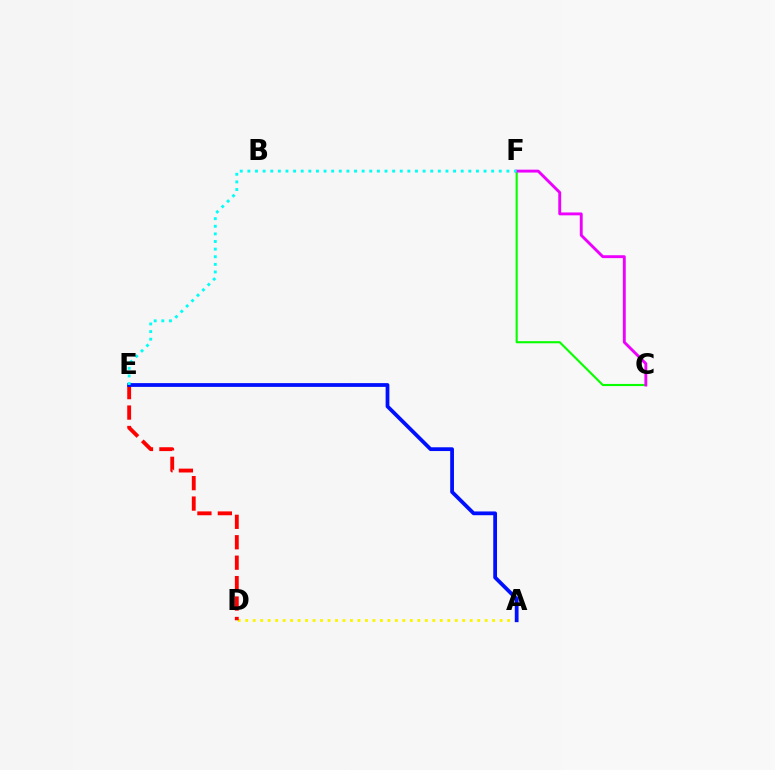{('C', 'F'): [{'color': '#08ff00', 'line_style': 'solid', 'thickness': 1.53}, {'color': '#ee00ff', 'line_style': 'solid', 'thickness': 2.08}], ('A', 'D'): [{'color': '#fcf500', 'line_style': 'dotted', 'thickness': 2.03}], ('D', 'E'): [{'color': '#ff0000', 'line_style': 'dashed', 'thickness': 2.78}], ('A', 'E'): [{'color': '#0010ff', 'line_style': 'solid', 'thickness': 2.71}], ('E', 'F'): [{'color': '#00fff6', 'line_style': 'dotted', 'thickness': 2.07}]}